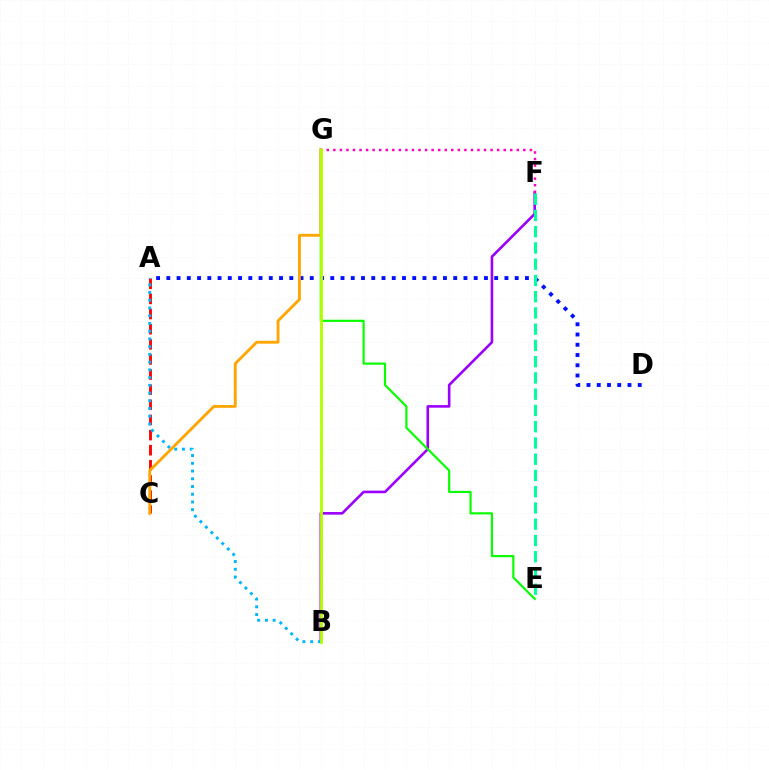{('A', 'C'): [{'color': '#ff0000', 'line_style': 'dashed', 'thickness': 2.06}], ('B', 'F'): [{'color': '#9b00ff', 'line_style': 'solid', 'thickness': 1.88}], ('F', 'G'): [{'color': '#ff00bd', 'line_style': 'dotted', 'thickness': 1.78}], ('E', 'G'): [{'color': '#08ff00', 'line_style': 'solid', 'thickness': 1.57}], ('A', 'D'): [{'color': '#0010ff', 'line_style': 'dotted', 'thickness': 2.78}], ('A', 'B'): [{'color': '#00b5ff', 'line_style': 'dotted', 'thickness': 2.1}], ('C', 'G'): [{'color': '#ffa500', 'line_style': 'solid', 'thickness': 2.06}], ('B', 'G'): [{'color': '#b3ff00', 'line_style': 'solid', 'thickness': 2.05}], ('E', 'F'): [{'color': '#00ff9d', 'line_style': 'dashed', 'thickness': 2.21}]}